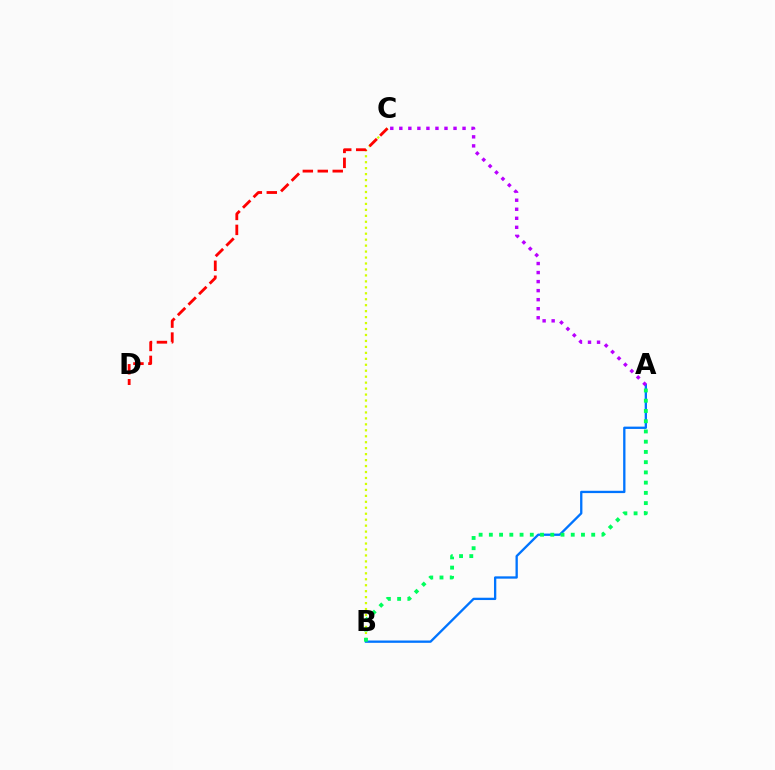{('A', 'B'): [{'color': '#0074ff', 'line_style': 'solid', 'thickness': 1.67}, {'color': '#00ff5c', 'line_style': 'dotted', 'thickness': 2.78}], ('B', 'C'): [{'color': '#d1ff00', 'line_style': 'dotted', 'thickness': 1.62}], ('A', 'C'): [{'color': '#b900ff', 'line_style': 'dotted', 'thickness': 2.45}], ('C', 'D'): [{'color': '#ff0000', 'line_style': 'dashed', 'thickness': 2.03}]}